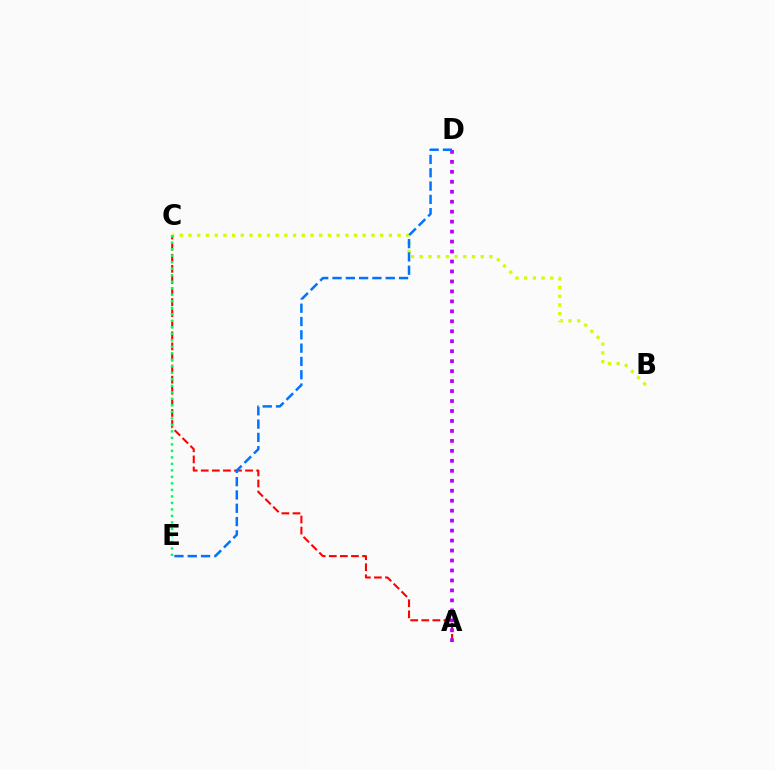{('B', 'C'): [{'color': '#d1ff00', 'line_style': 'dotted', 'thickness': 2.37}], ('A', 'C'): [{'color': '#ff0000', 'line_style': 'dashed', 'thickness': 1.51}], ('C', 'E'): [{'color': '#00ff5c', 'line_style': 'dotted', 'thickness': 1.77}], ('A', 'D'): [{'color': '#b900ff', 'line_style': 'dotted', 'thickness': 2.71}], ('D', 'E'): [{'color': '#0074ff', 'line_style': 'dashed', 'thickness': 1.81}]}